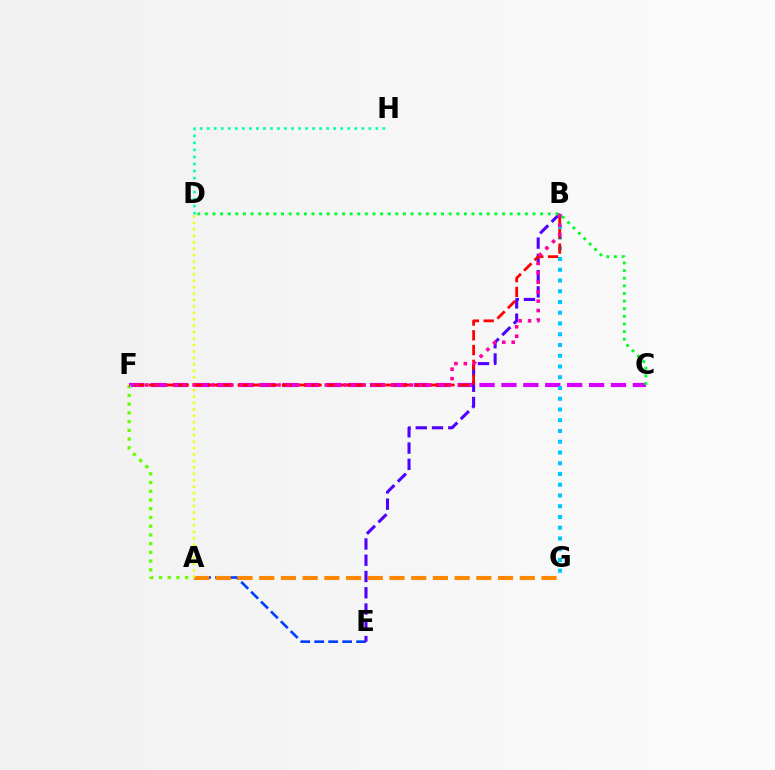{('A', 'E'): [{'color': '#003fff', 'line_style': 'dashed', 'thickness': 1.9}], ('A', 'G'): [{'color': '#ff8800', 'line_style': 'dashed', 'thickness': 2.95}], ('D', 'H'): [{'color': '#00ffaf', 'line_style': 'dotted', 'thickness': 1.91}], ('C', 'F'): [{'color': '#d600ff', 'line_style': 'dashed', 'thickness': 2.98}], ('A', 'F'): [{'color': '#66ff00', 'line_style': 'dotted', 'thickness': 2.37}], ('B', 'G'): [{'color': '#00c7ff', 'line_style': 'dotted', 'thickness': 2.92}], ('A', 'D'): [{'color': '#eeff00', 'line_style': 'dotted', 'thickness': 1.75}], ('B', 'E'): [{'color': '#4f00ff', 'line_style': 'dashed', 'thickness': 2.21}], ('B', 'F'): [{'color': '#ff0000', 'line_style': 'dashed', 'thickness': 2.01}, {'color': '#ff00a0', 'line_style': 'dotted', 'thickness': 2.57}], ('C', 'D'): [{'color': '#00ff27', 'line_style': 'dotted', 'thickness': 2.07}]}